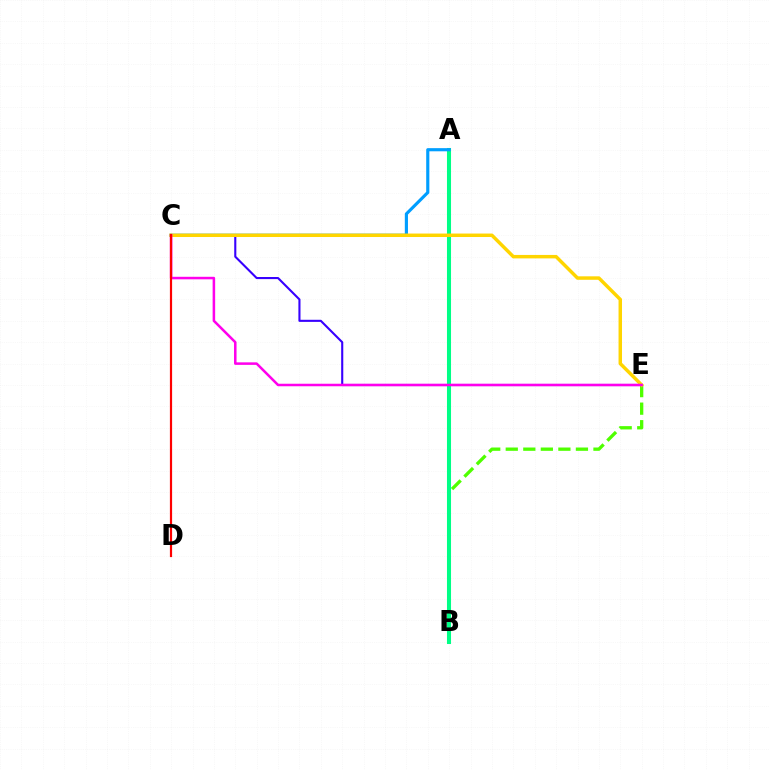{('C', 'E'): [{'color': '#3700ff', 'line_style': 'solid', 'thickness': 1.51}, {'color': '#ffd500', 'line_style': 'solid', 'thickness': 2.5}, {'color': '#ff00ed', 'line_style': 'solid', 'thickness': 1.82}], ('B', 'E'): [{'color': '#4fff00', 'line_style': 'dashed', 'thickness': 2.38}], ('A', 'B'): [{'color': '#00ff86', 'line_style': 'solid', 'thickness': 2.92}], ('A', 'C'): [{'color': '#009eff', 'line_style': 'solid', 'thickness': 2.27}], ('C', 'D'): [{'color': '#ff0000', 'line_style': 'solid', 'thickness': 1.59}]}